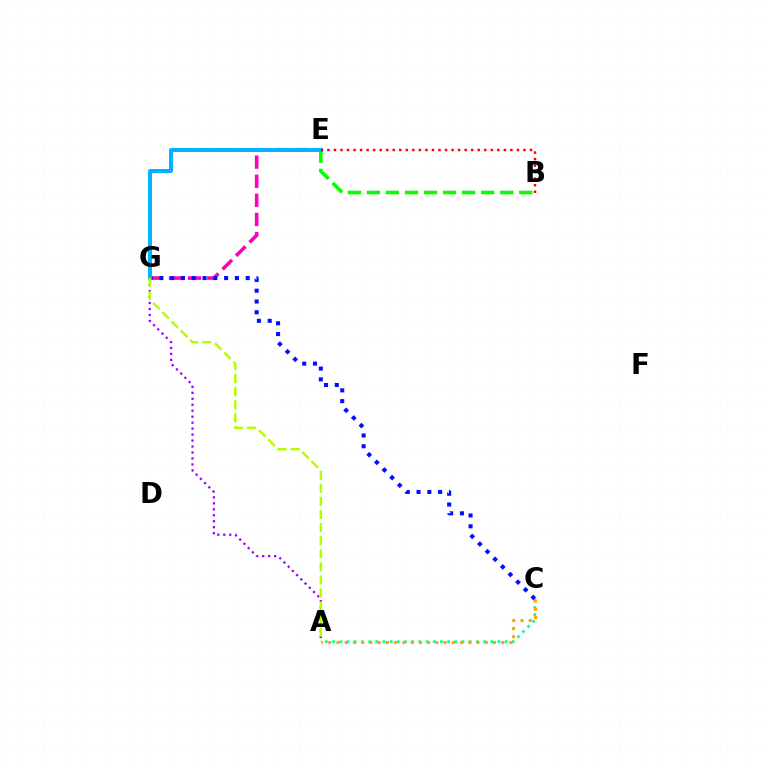{('A', 'C'): [{'color': '#00ff9d', 'line_style': 'dotted', 'thickness': 1.95}, {'color': '#ffa500', 'line_style': 'dotted', 'thickness': 2.24}], ('A', 'G'): [{'color': '#9b00ff', 'line_style': 'dotted', 'thickness': 1.62}, {'color': '#b3ff00', 'line_style': 'dashed', 'thickness': 1.78}], ('E', 'G'): [{'color': '#ff00bd', 'line_style': 'dashed', 'thickness': 2.6}, {'color': '#00b5ff', 'line_style': 'solid', 'thickness': 2.85}], ('C', 'G'): [{'color': '#0010ff', 'line_style': 'dotted', 'thickness': 2.93}], ('B', 'E'): [{'color': '#08ff00', 'line_style': 'dashed', 'thickness': 2.59}, {'color': '#ff0000', 'line_style': 'dotted', 'thickness': 1.78}]}